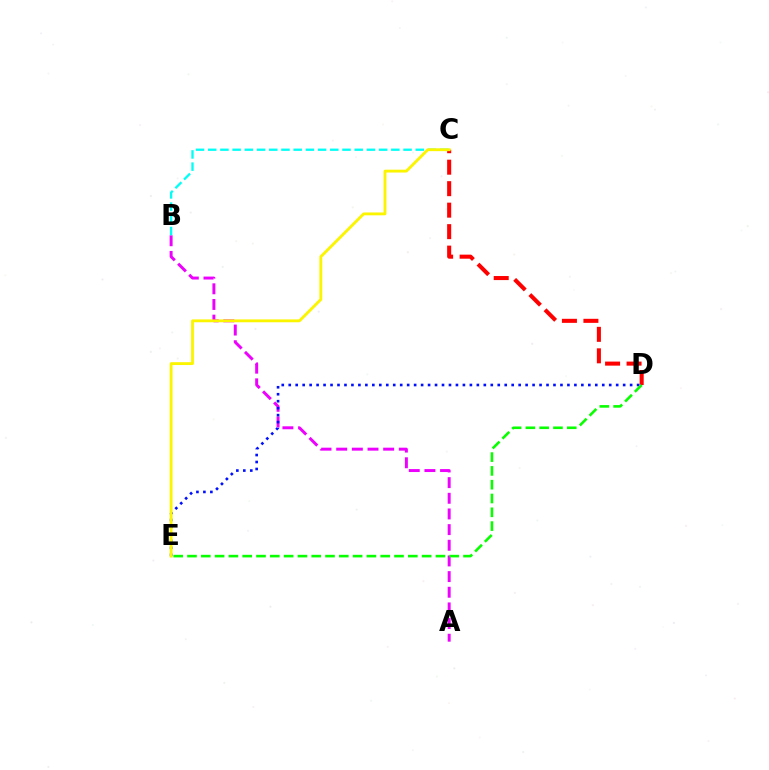{('A', 'B'): [{'color': '#ee00ff', 'line_style': 'dashed', 'thickness': 2.13}], ('B', 'C'): [{'color': '#00fff6', 'line_style': 'dashed', 'thickness': 1.66}], ('C', 'D'): [{'color': '#ff0000', 'line_style': 'dashed', 'thickness': 2.92}], ('D', 'E'): [{'color': '#0010ff', 'line_style': 'dotted', 'thickness': 1.89}, {'color': '#08ff00', 'line_style': 'dashed', 'thickness': 1.87}], ('C', 'E'): [{'color': '#fcf500', 'line_style': 'solid', 'thickness': 2.05}]}